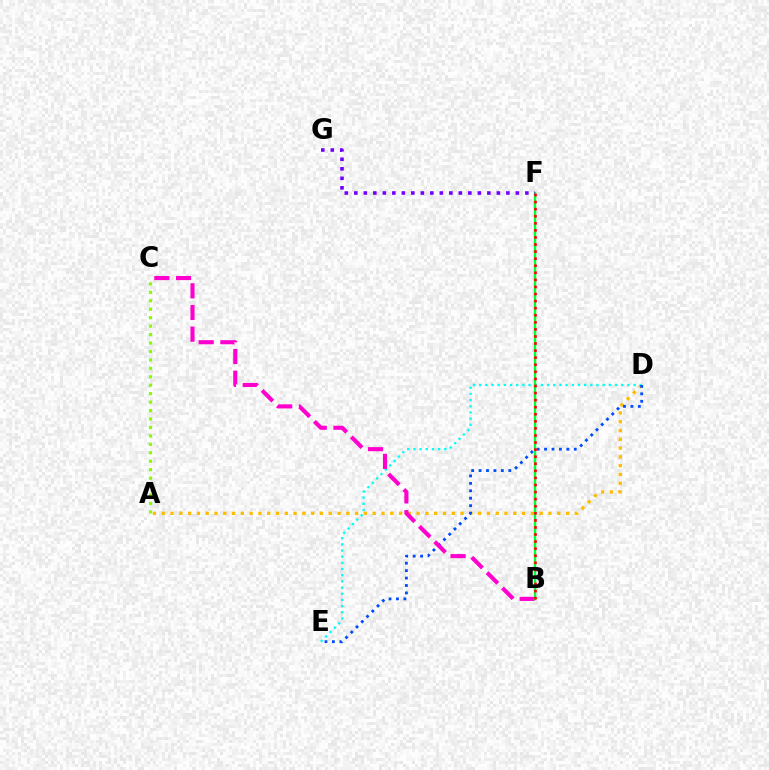{('A', 'D'): [{'color': '#ffbd00', 'line_style': 'dotted', 'thickness': 2.39}], ('D', 'E'): [{'color': '#00fff6', 'line_style': 'dotted', 'thickness': 1.68}, {'color': '#004bff', 'line_style': 'dotted', 'thickness': 2.02}], ('B', 'C'): [{'color': '#ff00cf', 'line_style': 'dashed', 'thickness': 2.95}], ('B', 'F'): [{'color': '#00ff39', 'line_style': 'solid', 'thickness': 1.71}, {'color': '#ff0000', 'line_style': 'dotted', 'thickness': 1.92}], ('A', 'C'): [{'color': '#84ff00', 'line_style': 'dotted', 'thickness': 2.29}], ('F', 'G'): [{'color': '#7200ff', 'line_style': 'dotted', 'thickness': 2.58}]}